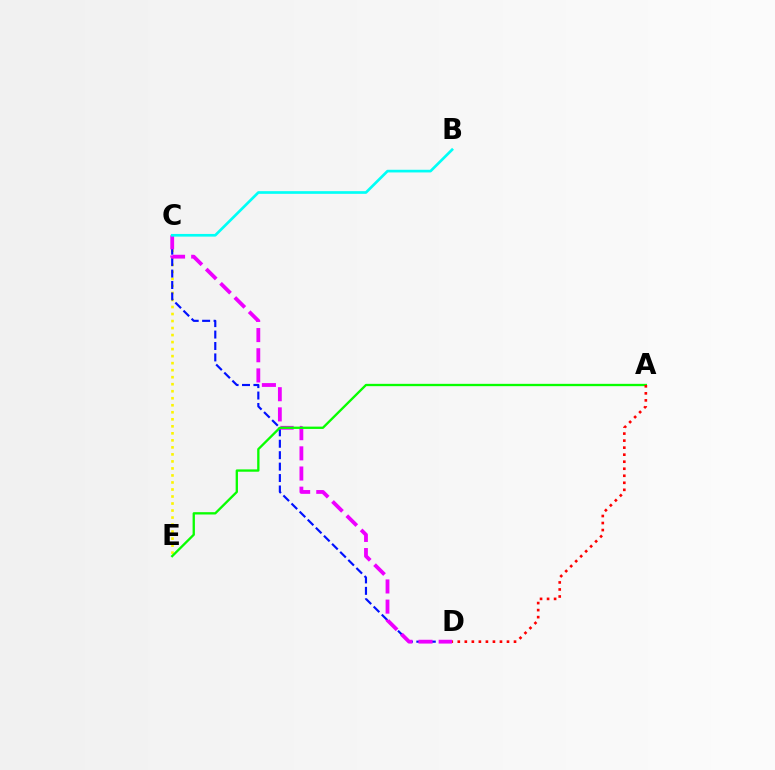{('C', 'E'): [{'color': '#fcf500', 'line_style': 'dotted', 'thickness': 1.91}], ('C', 'D'): [{'color': '#0010ff', 'line_style': 'dashed', 'thickness': 1.55}, {'color': '#ee00ff', 'line_style': 'dashed', 'thickness': 2.74}], ('A', 'E'): [{'color': '#08ff00', 'line_style': 'solid', 'thickness': 1.67}], ('B', 'C'): [{'color': '#00fff6', 'line_style': 'solid', 'thickness': 1.92}], ('A', 'D'): [{'color': '#ff0000', 'line_style': 'dotted', 'thickness': 1.91}]}